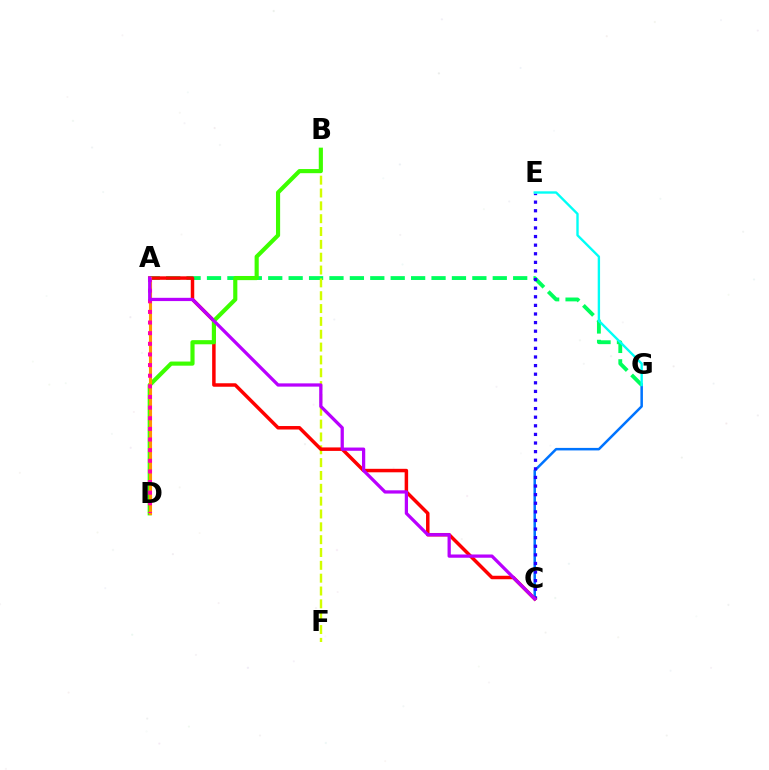{('C', 'G'): [{'color': '#0074ff', 'line_style': 'solid', 'thickness': 1.81}], ('A', 'G'): [{'color': '#00ff5c', 'line_style': 'dashed', 'thickness': 2.77}], ('C', 'E'): [{'color': '#2500ff', 'line_style': 'dotted', 'thickness': 2.34}], ('B', 'F'): [{'color': '#d1ff00', 'line_style': 'dashed', 'thickness': 1.74}], ('A', 'C'): [{'color': '#ff0000', 'line_style': 'solid', 'thickness': 2.51}, {'color': '#b900ff', 'line_style': 'solid', 'thickness': 2.35}], ('E', 'G'): [{'color': '#00fff6', 'line_style': 'solid', 'thickness': 1.71}], ('B', 'D'): [{'color': '#3dff00', 'line_style': 'solid', 'thickness': 2.98}], ('A', 'D'): [{'color': '#ff9400', 'line_style': 'solid', 'thickness': 2.24}, {'color': '#ff00ac', 'line_style': 'dotted', 'thickness': 2.89}]}